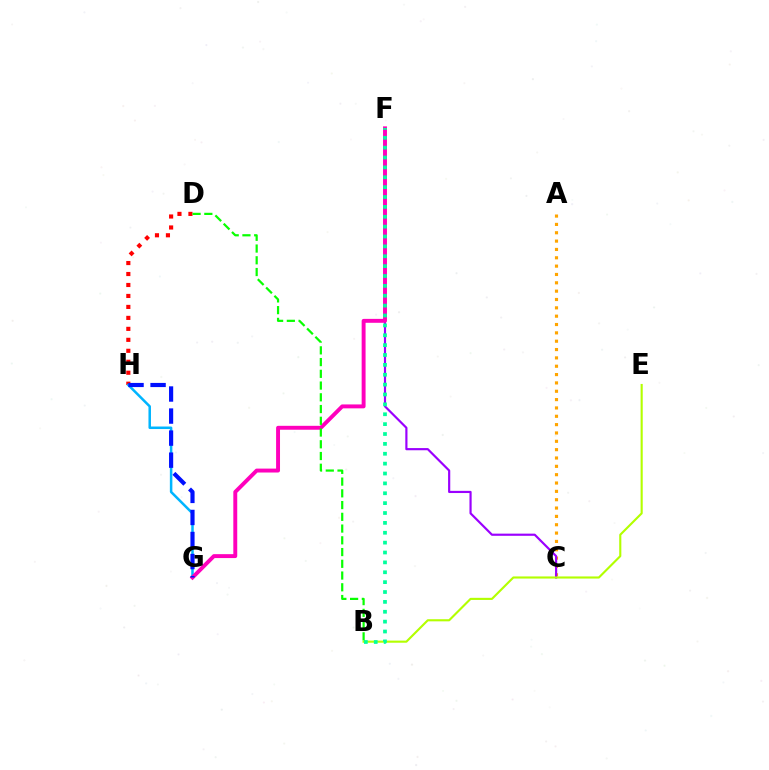{('D', 'H'): [{'color': '#ff0000', 'line_style': 'dotted', 'thickness': 2.98}], ('G', 'H'): [{'color': '#00b5ff', 'line_style': 'solid', 'thickness': 1.81}, {'color': '#0010ff', 'line_style': 'dashed', 'thickness': 3.0}], ('A', 'C'): [{'color': '#ffa500', 'line_style': 'dotted', 'thickness': 2.27}], ('C', 'F'): [{'color': '#9b00ff', 'line_style': 'solid', 'thickness': 1.57}], ('B', 'E'): [{'color': '#b3ff00', 'line_style': 'solid', 'thickness': 1.53}], ('F', 'G'): [{'color': '#ff00bd', 'line_style': 'solid', 'thickness': 2.82}], ('B', 'F'): [{'color': '#00ff9d', 'line_style': 'dotted', 'thickness': 2.68}], ('B', 'D'): [{'color': '#08ff00', 'line_style': 'dashed', 'thickness': 1.6}]}